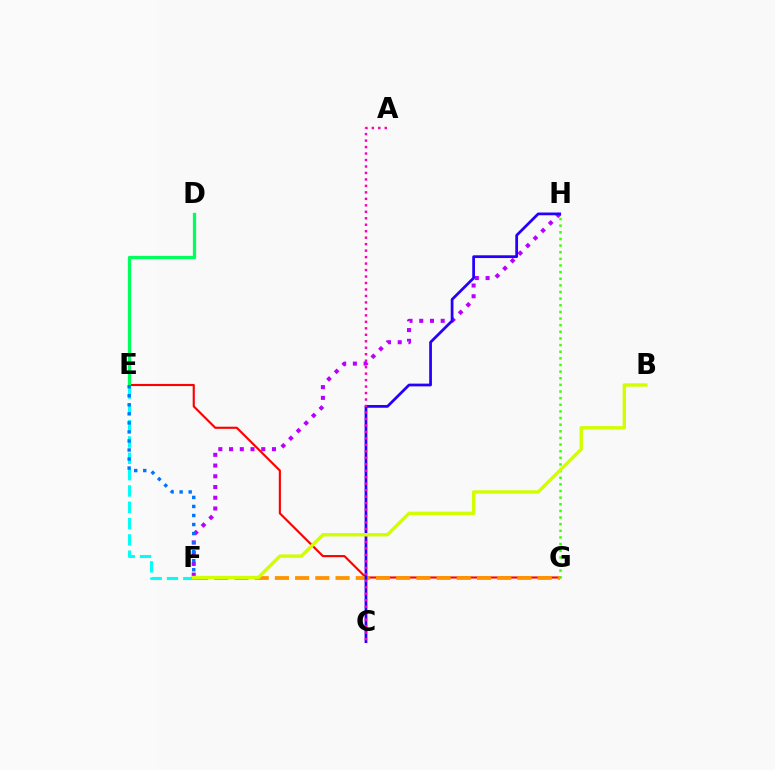{('E', 'G'): [{'color': '#ff0000', 'line_style': 'solid', 'thickness': 1.54}], ('F', 'H'): [{'color': '#b900ff', 'line_style': 'dotted', 'thickness': 2.92}], ('F', 'G'): [{'color': '#ff9400', 'line_style': 'dashed', 'thickness': 2.75}], ('C', 'H'): [{'color': '#2500ff', 'line_style': 'solid', 'thickness': 1.98}], ('E', 'F'): [{'color': '#00fff6', 'line_style': 'dashed', 'thickness': 2.22}, {'color': '#0074ff', 'line_style': 'dotted', 'thickness': 2.46}], ('G', 'H'): [{'color': '#3dff00', 'line_style': 'dotted', 'thickness': 1.8}], ('A', 'C'): [{'color': '#ff00ac', 'line_style': 'dotted', 'thickness': 1.76}], ('D', 'E'): [{'color': '#00ff5c', 'line_style': 'solid', 'thickness': 2.36}], ('B', 'F'): [{'color': '#d1ff00', 'line_style': 'solid', 'thickness': 2.44}]}